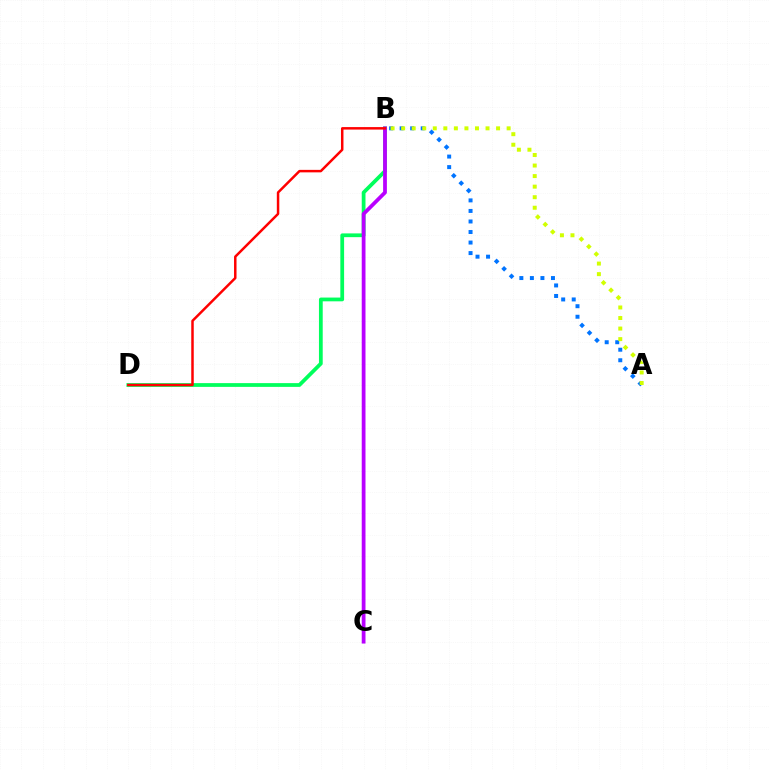{('A', 'B'): [{'color': '#0074ff', 'line_style': 'dotted', 'thickness': 2.86}, {'color': '#d1ff00', 'line_style': 'dotted', 'thickness': 2.87}], ('B', 'D'): [{'color': '#00ff5c', 'line_style': 'solid', 'thickness': 2.71}, {'color': '#ff0000', 'line_style': 'solid', 'thickness': 1.79}], ('B', 'C'): [{'color': '#b900ff', 'line_style': 'solid', 'thickness': 2.71}]}